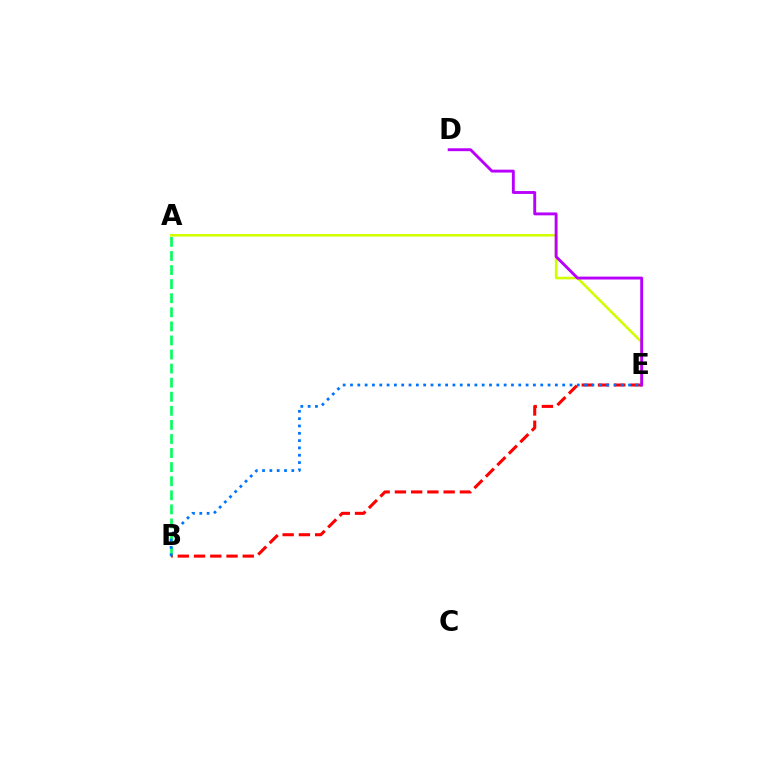{('A', 'B'): [{'color': '#00ff5c', 'line_style': 'dashed', 'thickness': 1.91}], ('A', 'E'): [{'color': '#d1ff00', 'line_style': 'solid', 'thickness': 1.87}], ('B', 'E'): [{'color': '#ff0000', 'line_style': 'dashed', 'thickness': 2.21}, {'color': '#0074ff', 'line_style': 'dotted', 'thickness': 1.99}], ('D', 'E'): [{'color': '#b900ff', 'line_style': 'solid', 'thickness': 2.08}]}